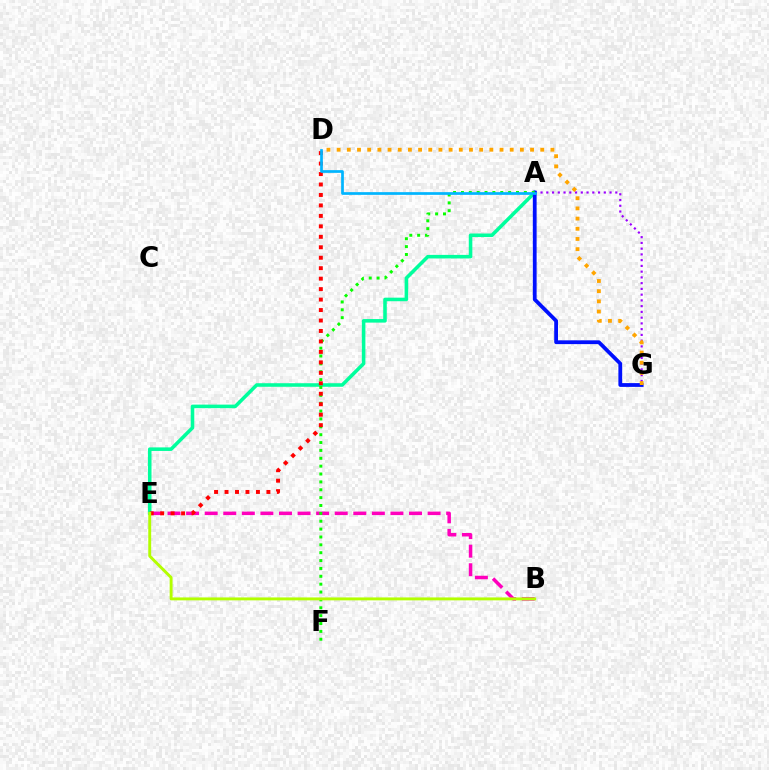{('B', 'E'): [{'color': '#ff00bd', 'line_style': 'dashed', 'thickness': 2.52}, {'color': '#b3ff00', 'line_style': 'solid', 'thickness': 2.09}], ('A', 'E'): [{'color': '#00ff9d', 'line_style': 'solid', 'thickness': 2.56}], ('A', 'G'): [{'color': '#9b00ff', 'line_style': 'dotted', 'thickness': 1.56}, {'color': '#0010ff', 'line_style': 'solid', 'thickness': 2.72}], ('A', 'F'): [{'color': '#08ff00', 'line_style': 'dotted', 'thickness': 2.14}], ('D', 'E'): [{'color': '#ff0000', 'line_style': 'dotted', 'thickness': 2.84}], ('A', 'D'): [{'color': '#00b5ff', 'line_style': 'solid', 'thickness': 1.95}], ('D', 'G'): [{'color': '#ffa500', 'line_style': 'dotted', 'thickness': 2.77}]}